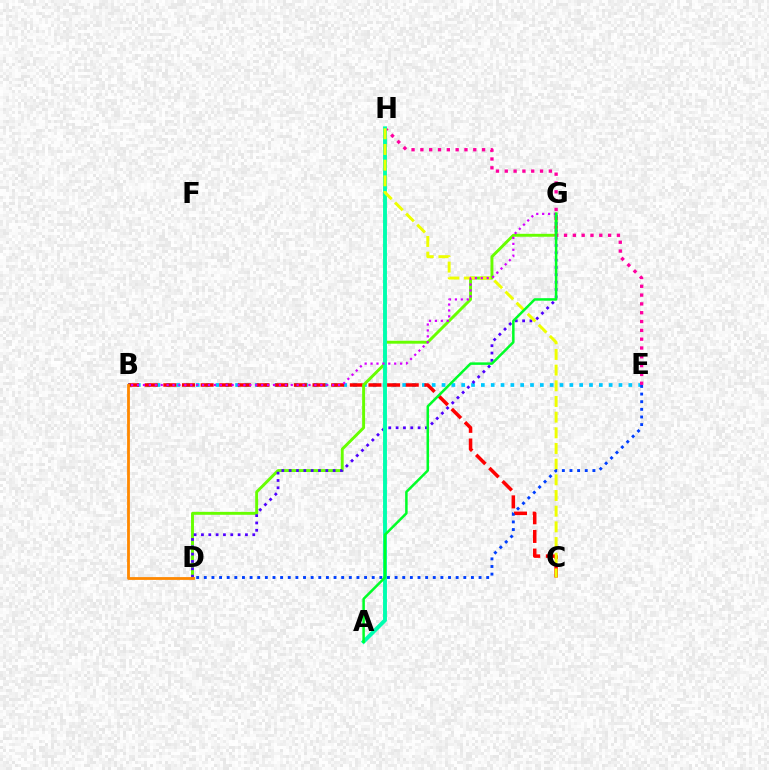{('B', 'E'): [{'color': '#00c7ff', 'line_style': 'dotted', 'thickness': 2.67}], ('B', 'C'): [{'color': '#ff0000', 'line_style': 'dashed', 'thickness': 2.53}], ('D', 'G'): [{'color': '#66ff00', 'line_style': 'solid', 'thickness': 2.11}, {'color': '#4f00ff', 'line_style': 'dotted', 'thickness': 1.99}], ('E', 'H'): [{'color': '#ff00a0', 'line_style': 'dotted', 'thickness': 2.4}], ('A', 'H'): [{'color': '#00ffaf', 'line_style': 'solid', 'thickness': 2.8}], ('C', 'H'): [{'color': '#eeff00', 'line_style': 'dashed', 'thickness': 2.13}], ('B', 'D'): [{'color': '#ff8800', 'line_style': 'solid', 'thickness': 2.01}], ('B', 'G'): [{'color': '#d600ff', 'line_style': 'dotted', 'thickness': 1.61}], ('D', 'E'): [{'color': '#003fff', 'line_style': 'dotted', 'thickness': 2.07}], ('A', 'G'): [{'color': '#00ff27', 'line_style': 'solid', 'thickness': 1.8}]}